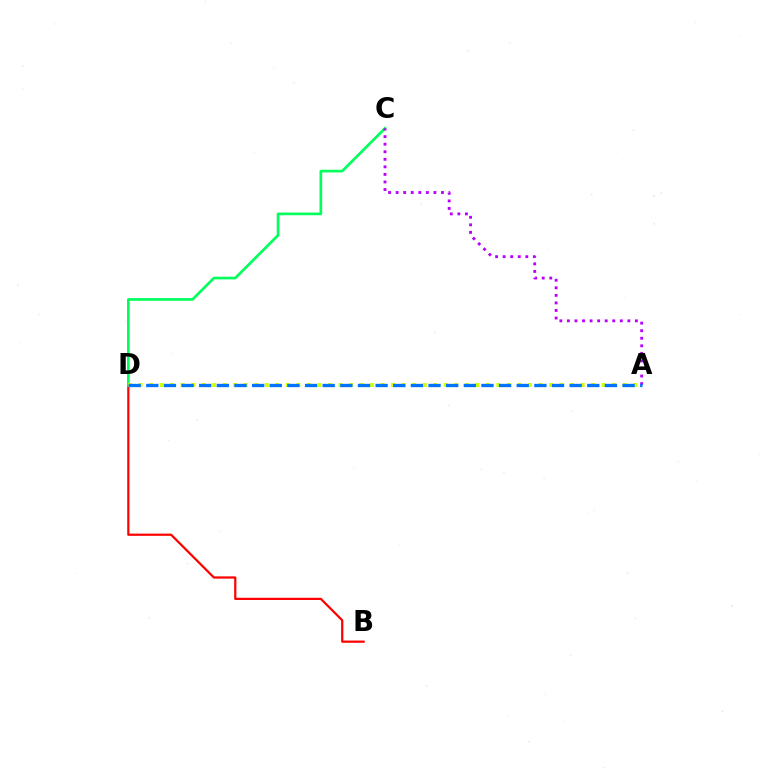{('B', 'D'): [{'color': '#ff0000', 'line_style': 'solid', 'thickness': 1.6}], ('C', 'D'): [{'color': '#00ff5c', 'line_style': 'solid', 'thickness': 1.93}], ('A', 'D'): [{'color': '#d1ff00', 'line_style': 'dotted', 'thickness': 2.86}, {'color': '#0074ff', 'line_style': 'dashed', 'thickness': 2.4}], ('A', 'C'): [{'color': '#b900ff', 'line_style': 'dotted', 'thickness': 2.05}]}